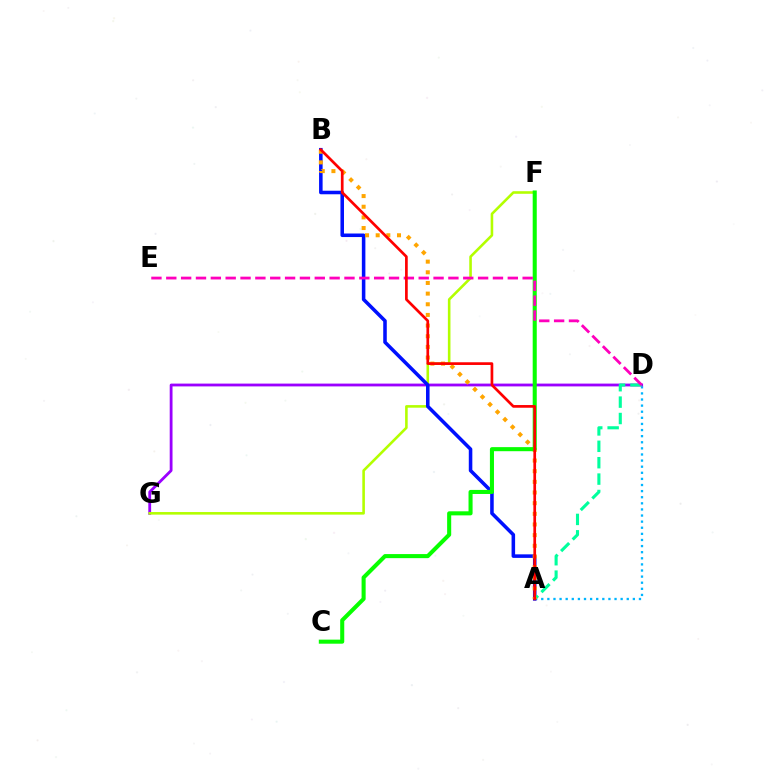{('A', 'D'): [{'color': '#00b5ff', 'line_style': 'dotted', 'thickness': 1.66}, {'color': '#00ff9d', 'line_style': 'dashed', 'thickness': 2.23}], ('D', 'G'): [{'color': '#9b00ff', 'line_style': 'solid', 'thickness': 2.02}], ('F', 'G'): [{'color': '#b3ff00', 'line_style': 'solid', 'thickness': 1.86}], ('A', 'B'): [{'color': '#0010ff', 'line_style': 'solid', 'thickness': 2.55}, {'color': '#ffa500', 'line_style': 'dotted', 'thickness': 2.9}, {'color': '#ff0000', 'line_style': 'solid', 'thickness': 1.94}], ('C', 'F'): [{'color': '#08ff00', 'line_style': 'solid', 'thickness': 2.93}], ('D', 'E'): [{'color': '#ff00bd', 'line_style': 'dashed', 'thickness': 2.02}]}